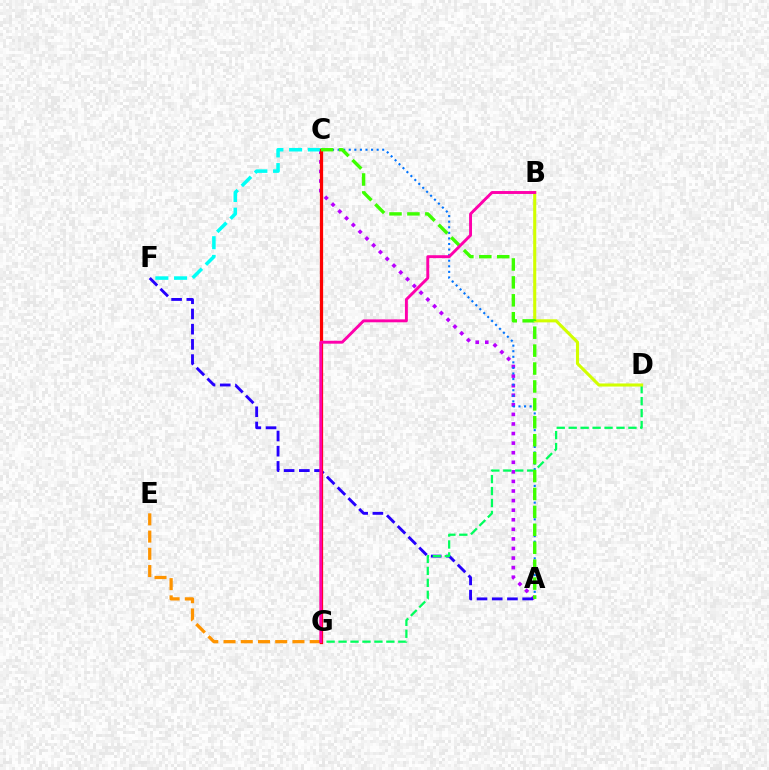{('E', 'G'): [{'color': '#ff9400', 'line_style': 'dashed', 'thickness': 2.34}], ('A', 'C'): [{'color': '#b900ff', 'line_style': 'dotted', 'thickness': 2.6}, {'color': '#0074ff', 'line_style': 'dotted', 'thickness': 1.51}, {'color': '#3dff00', 'line_style': 'dashed', 'thickness': 2.43}], ('A', 'F'): [{'color': '#2500ff', 'line_style': 'dashed', 'thickness': 2.07}], ('D', 'G'): [{'color': '#00ff5c', 'line_style': 'dashed', 'thickness': 1.62}], ('B', 'D'): [{'color': '#d1ff00', 'line_style': 'solid', 'thickness': 2.22}], ('C', 'F'): [{'color': '#00fff6', 'line_style': 'dashed', 'thickness': 2.54}], ('C', 'G'): [{'color': '#ff0000', 'line_style': 'solid', 'thickness': 2.34}], ('B', 'G'): [{'color': '#ff00ac', 'line_style': 'solid', 'thickness': 2.1}]}